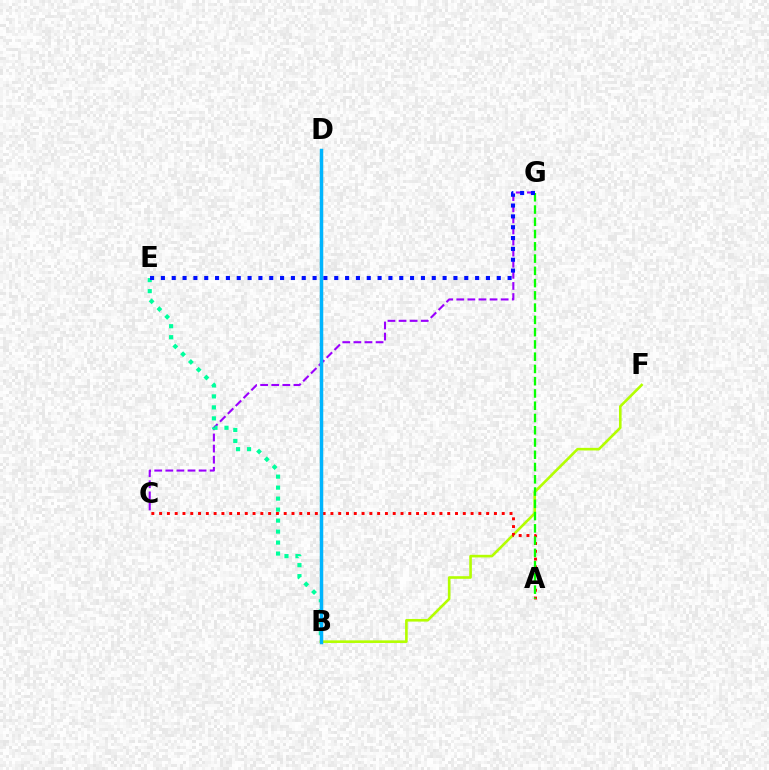{('B', 'F'): [{'color': '#b3ff00', 'line_style': 'solid', 'thickness': 1.88}], ('C', 'G'): [{'color': '#9b00ff', 'line_style': 'dashed', 'thickness': 1.51}], ('A', 'C'): [{'color': '#ff0000', 'line_style': 'dotted', 'thickness': 2.12}], ('B', 'E'): [{'color': '#00ff9d', 'line_style': 'dotted', 'thickness': 2.99}], ('B', 'D'): [{'color': '#ff00bd', 'line_style': 'dashed', 'thickness': 2.1}, {'color': '#ffa500', 'line_style': 'solid', 'thickness': 2.24}, {'color': '#00b5ff', 'line_style': 'solid', 'thickness': 2.49}], ('A', 'G'): [{'color': '#08ff00', 'line_style': 'dashed', 'thickness': 1.67}], ('E', 'G'): [{'color': '#0010ff', 'line_style': 'dotted', 'thickness': 2.94}]}